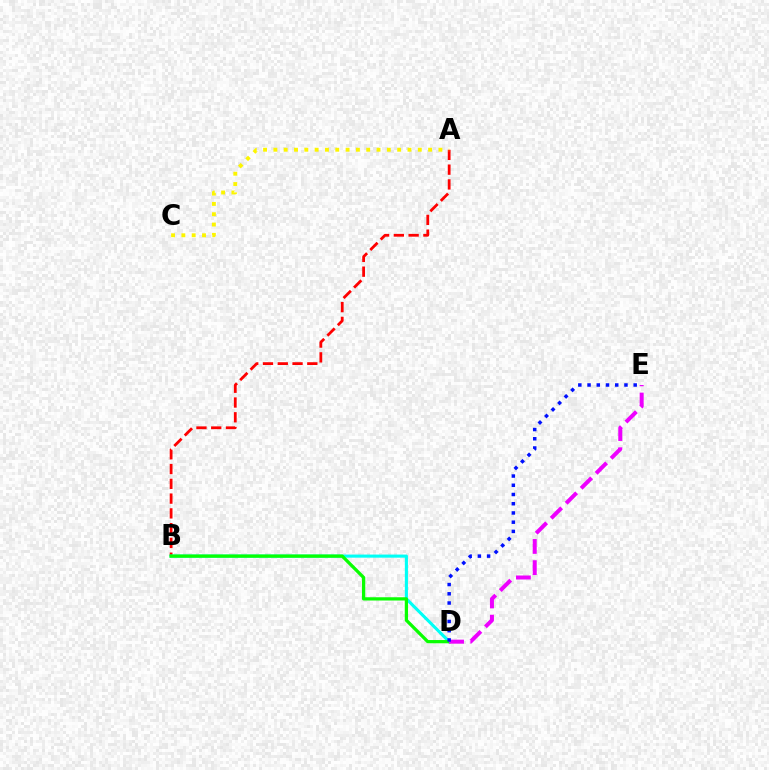{('A', 'B'): [{'color': '#ff0000', 'line_style': 'dashed', 'thickness': 2.01}], ('A', 'C'): [{'color': '#fcf500', 'line_style': 'dotted', 'thickness': 2.8}], ('B', 'D'): [{'color': '#00fff6', 'line_style': 'solid', 'thickness': 2.23}, {'color': '#08ff00', 'line_style': 'solid', 'thickness': 2.34}], ('D', 'E'): [{'color': '#ee00ff', 'line_style': 'dashed', 'thickness': 2.88}, {'color': '#0010ff', 'line_style': 'dotted', 'thickness': 2.51}]}